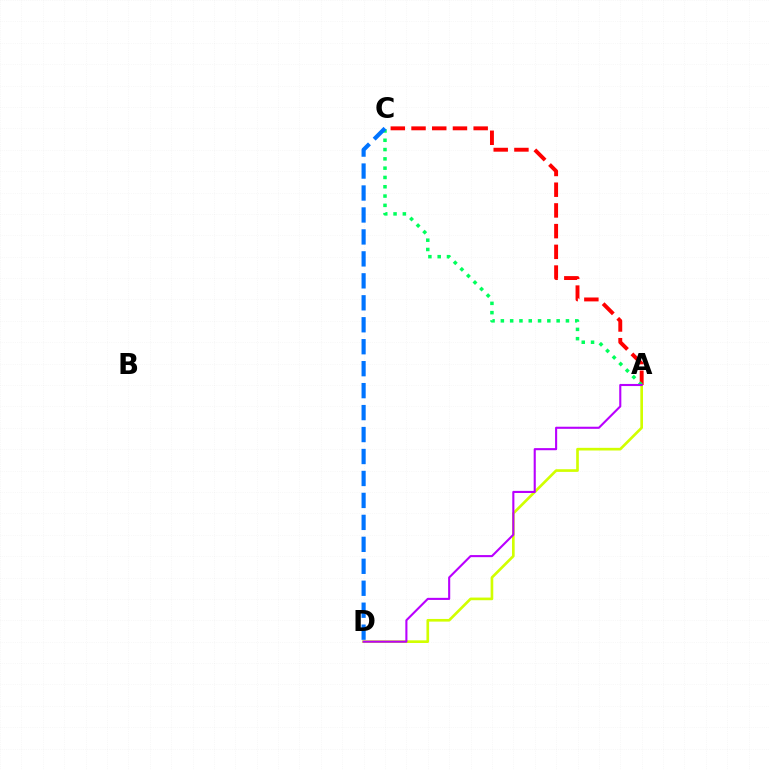{('A', 'D'): [{'color': '#d1ff00', 'line_style': 'solid', 'thickness': 1.92}, {'color': '#b900ff', 'line_style': 'solid', 'thickness': 1.51}], ('A', 'C'): [{'color': '#ff0000', 'line_style': 'dashed', 'thickness': 2.81}, {'color': '#00ff5c', 'line_style': 'dotted', 'thickness': 2.53}], ('C', 'D'): [{'color': '#0074ff', 'line_style': 'dashed', 'thickness': 2.98}]}